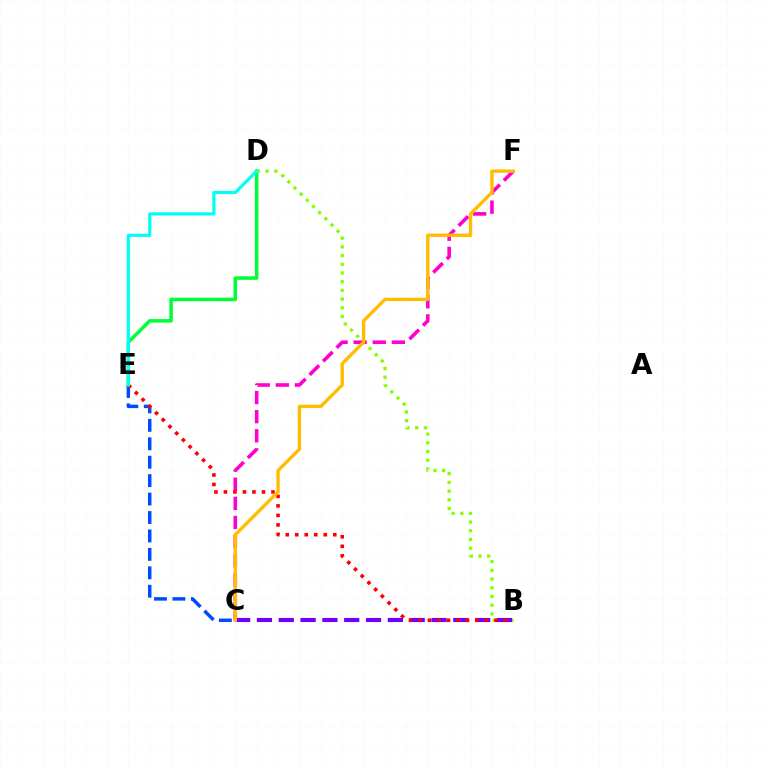{('D', 'E'): [{'color': '#00ff39', 'line_style': 'solid', 'thickness': 2.55}, {'color': '#00fff6', 'line_style': 'solid', 'thickness': 2.3}], ('B', 'D'): [{'color': '#84ff00', 'line_style': 'dotted', 'thickness': 2.37}], ('C', 'E'): [{'color': '#004bff', 'line_style': 'dashed', 'thickness': 2.5}], ('B', 'C'): [{'color': '#7200ff', 'line_style': 'dashed', 'thickness': 2.96}], ('C', 'F'): [{'color': '#ff00cf', 'line_style': 'dashed', 'thickness': 2.6}, {'color': '#ffbd00', 'line_style': 'solid', 'thickness': 2.42}], ('B', 'E'): [{'color': '#ff0000', 'line_style': 'dotted', 'thickness': 2.58}]}